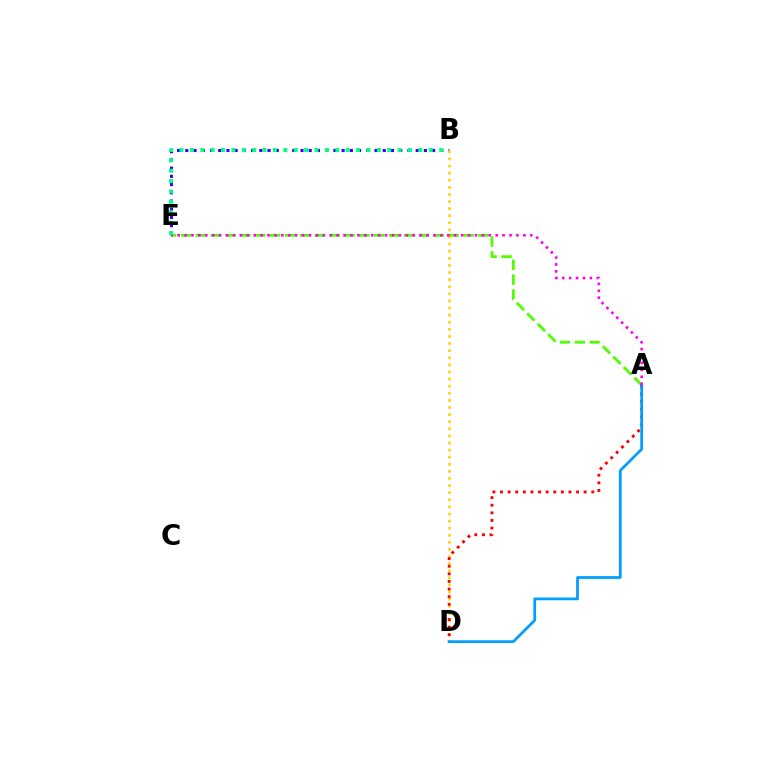{('B', 'E'): [{'color': '#3700ff', 'line_style': 'dotted', 'thickness': 2.24}, {'color': '#00ff86', 'line_style': 'dotted', 'thickness': 2.82}], ('A', 'E'): [{'color': '#4fff00', 'line_style': 'dashed', 'thickness': 2.02}, {'color': '#ff00ed', 'line_style': 'dotted', 'thickness': 1.88}], ('B', 'D'): [{'color': '#ffd500', 'line_style': 'dotted', 'thickness': 1.93}], ('A', 'D'): [{'color': '#ff0000', 'line_style': 'dotted', 'thickness': 2.07}, {'color': '#009eff', 'line_style': 'solid', 'thickness': 1.99}]}